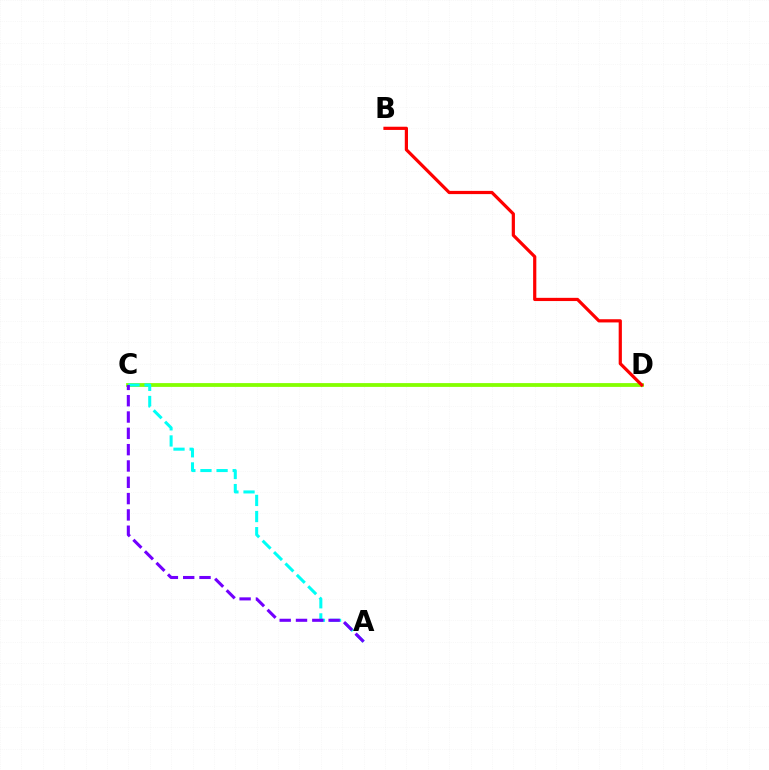{('C', 'D'): [{'color': '#84ff00', 'line_style': 'solid', 'thickness': 2.73}], ('A', 'C'): [{'color': '#00fff6', 'line_style': 'dashed', 'thickness': 2.19}, {'color': '#7200ff', 'line_style': 'dashed', 'thickness': 2.22}], ('B', 'D'): [{'color': '#ff0000', 'line_style': 'solid', 'thickness': 2.31}]}